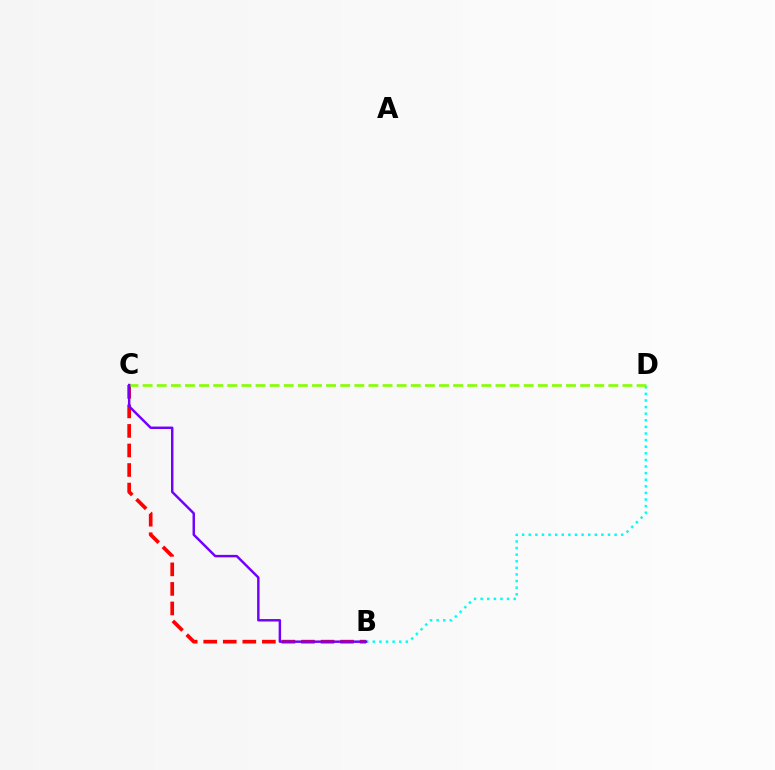{('B', 'C'): [{'color': '#ff0000', 'line_style': 'dashed', 'thickness': 2.66}, {'color': '#7200ff', 'line_style': 'solid', 'thickness': 1.76}], ('B', 'D'): [{'color': '#00fff6', 'line_style': 'dotted', 'thickness': 1.79}], ('C', 'D'): [{'color': '#84ff00', 'line_style': 'dashed', 'thickness': 1.92}]}